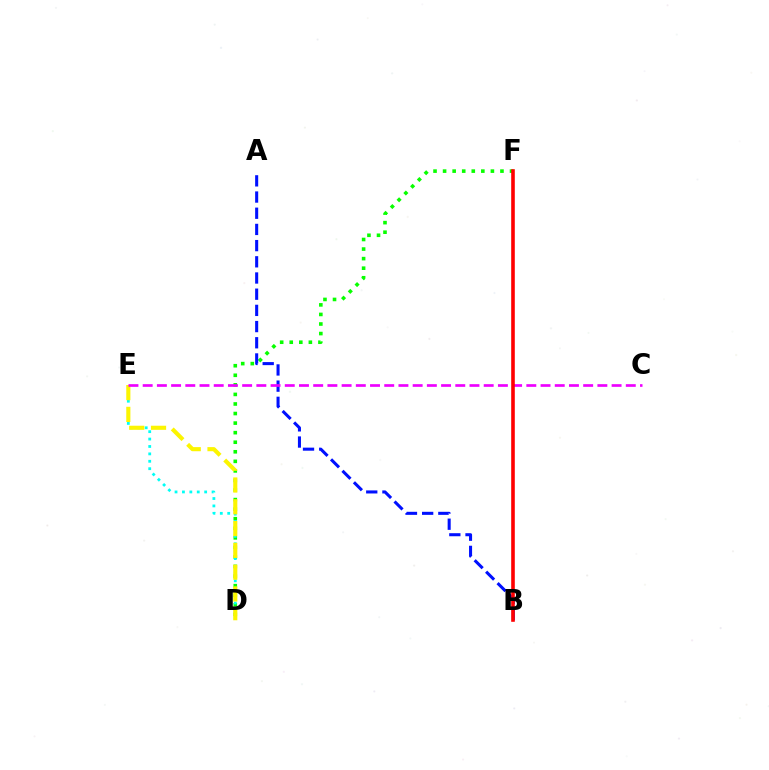{('D', 'F'): [{'color': '#08ff00', 'line_style': 'dotted', 'thickness': 2.6}], ('A', 'B'): [{'color': '#0010ff', 'line_style': 'dashed', 'thickness': 2.2}], ('D', 'E'): [{'color': '#00fff6', 'line_style': 'dotted', 'thickness': 2.01}, {'color': '#fcf500', 'line_style': 'dashed', 'thickness': 2.96}], ('C', 'E'): [{'color': '#ee00ff', 'line_style': 'dashed', 'thickness': 1.93}], ('B', 'F'): [{'color': '#ff0000', 'line_style': 'solid', 'thickness': 2.59}]}